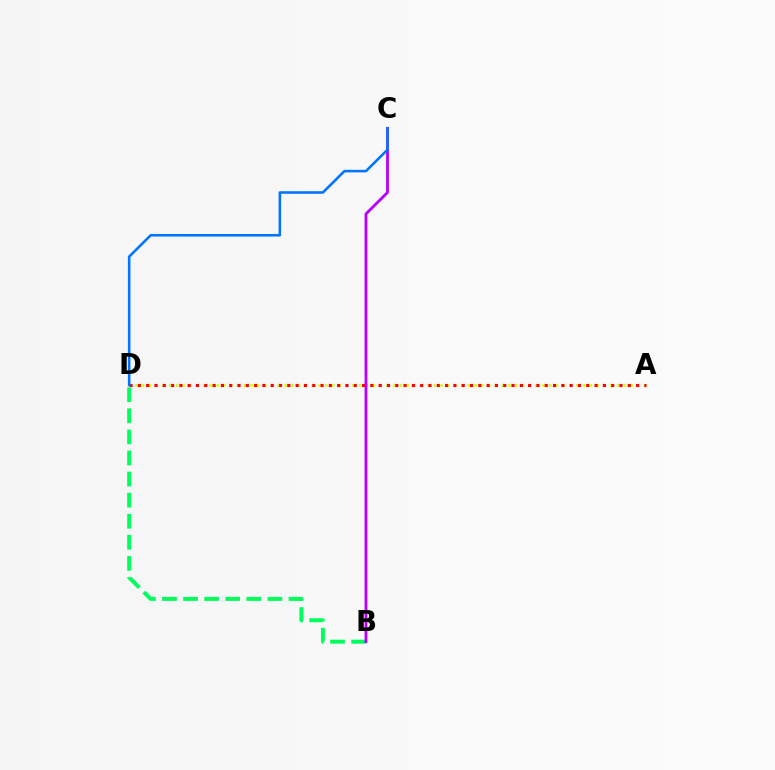{('A', 'D'): [{'color': '#d1ff00', 'line_style': 'dotted', 'thickness': 1.84}, {'color': '#ff0000', 'line_style': 'dotted', 'thickness': 2.26}], ('B', 'D'): [{'color': '#00ff5c', 'line_style': 'dashed', 'thickness': 2.86}], ('B', 'C'): [{'color': '#b900ff', 'line_style': 'solid', 'thickness': 2.03}], ('C', 'D'): [{'color': '#0074ff', 'line_style': 'solid', 'thickness': 1.85}]}